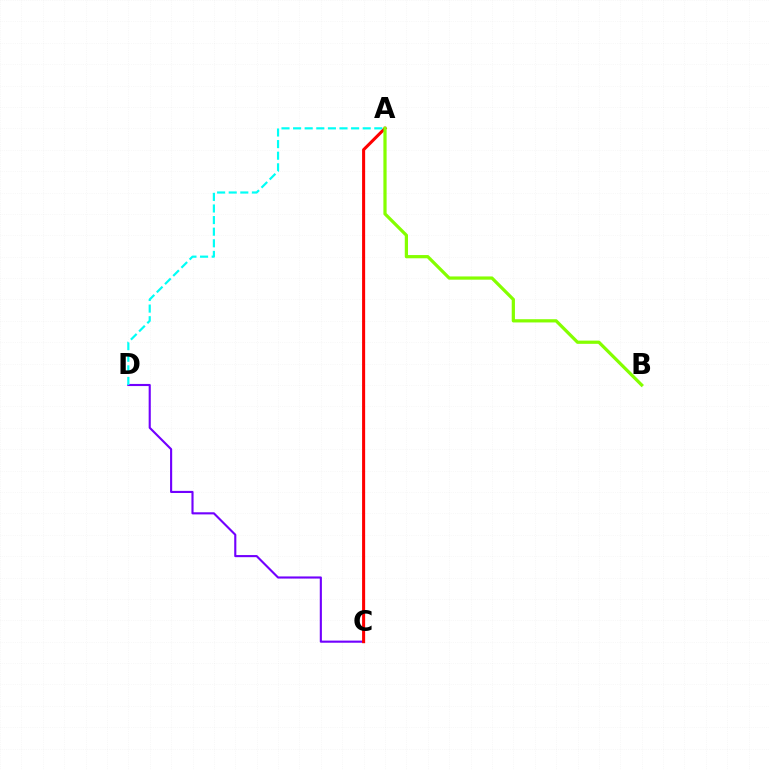{('C', 'D'): [{'color': '#7200ff', 'line_style': 'solid', 'thickness': 1.53}], ('A', 'C'): [{'color': '#ff0000', 'line_style': 'solid', 'thickness': 2.2}], ('A', 'D'): [{'color': '#00fff6', 'line_style': 'dashed', 'thickness': 1.58}], ('A', 'B'): [{'color': '#84ff00', 'line_style': 'solid', 'thickness': 2.33}]}